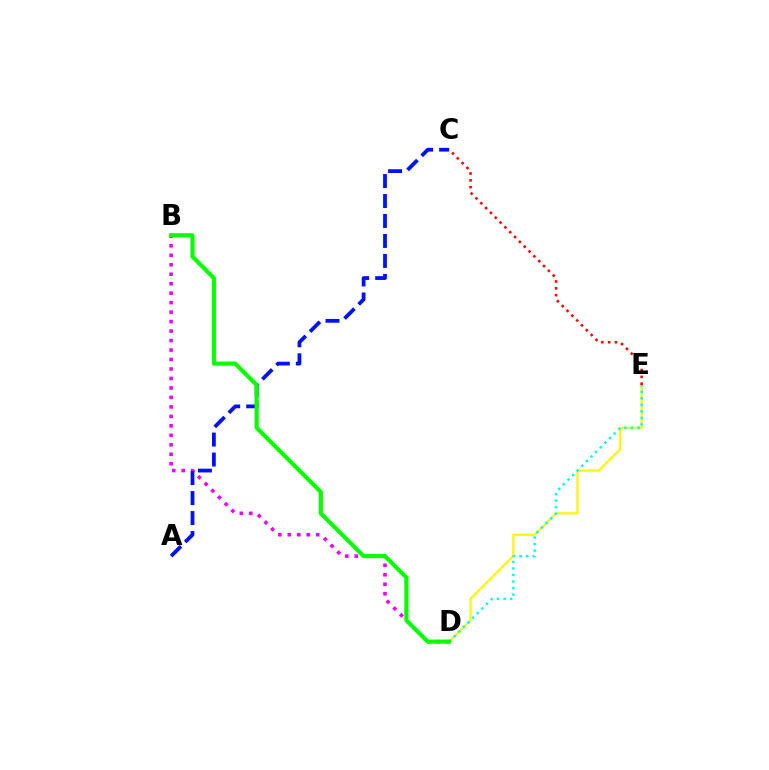{('B', 'D'): [{'color': '#ee00ff', 'line_style': 'dotted', 'thickness': 2.57}, {'color': '#08ff00', 'line_style': 'solid', 'thickness': 2.98}], ('A', 'C'): [{'color': '#0010ff', 'line_style': 'dashed', 'thickness': 2.71}], ('D', 'E'): [{'color': '#fcf500', 'line_style': 'solid', 'thickness': 1.56}, {'color': '#00fff6', 'line_style': 'dotted', 'thickness': 1.78}], ('C', 'E'): [{'color': '#ff0000', 'line_style': 'dotted', 'thickness': 1.86}]}